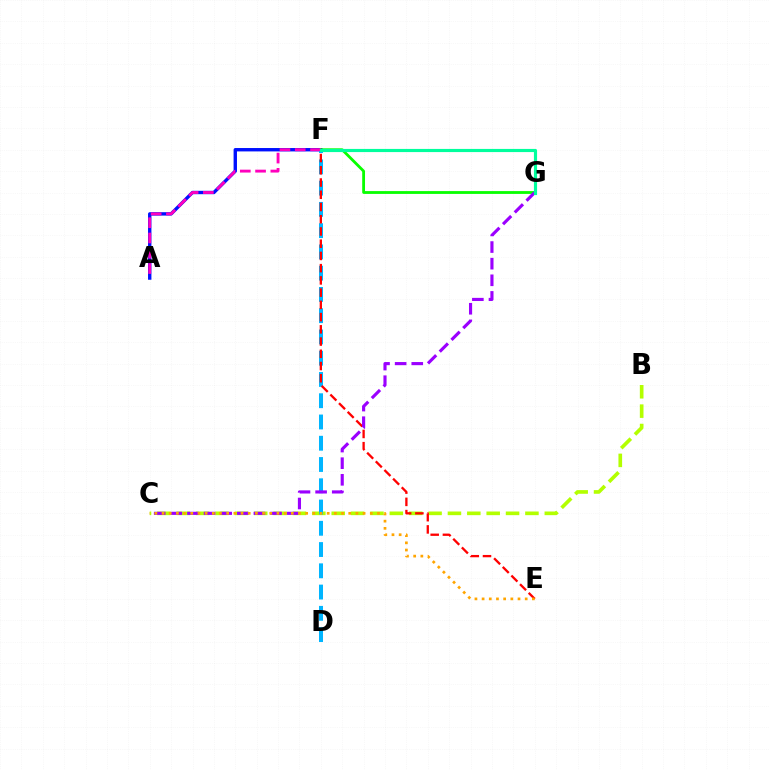{('A', 'F'): [{'color': '#0010ff', 'line_style': 'solid', 'thickness': 2.44}, {'color': '#ff00bd', 'line_style': 'dashed', 'thickness': 2.07}], ('B', 'C'): [{'color': '#b3ff00', 'line_style': 'dashed', 'thickness': 2.63}], ('D', 'F'): [{'color': '#00b5ff', 'line_style': 'dashed', 'thickness': 2.89}], ('F', 'G'): [{'color': '#08ff00', 'line_style': 'solid', 'thickness': 2.03}, {'color': '#00ff9d', 'line_style': 'solid', 'thickness': 2.27}], ('E', 'F'): [{'color': '#ff0000', 'line_style': 'dashed', 'thickness': 1.66}], ('C', 'G'): [{'color': '#9b00ff', 'line_style': 'dashed', 'thickness': 2.26}], ('C', 'E'): [{'color': '#ffa500', 'line_style': 'dotted', 'thickness': 1.95}]}